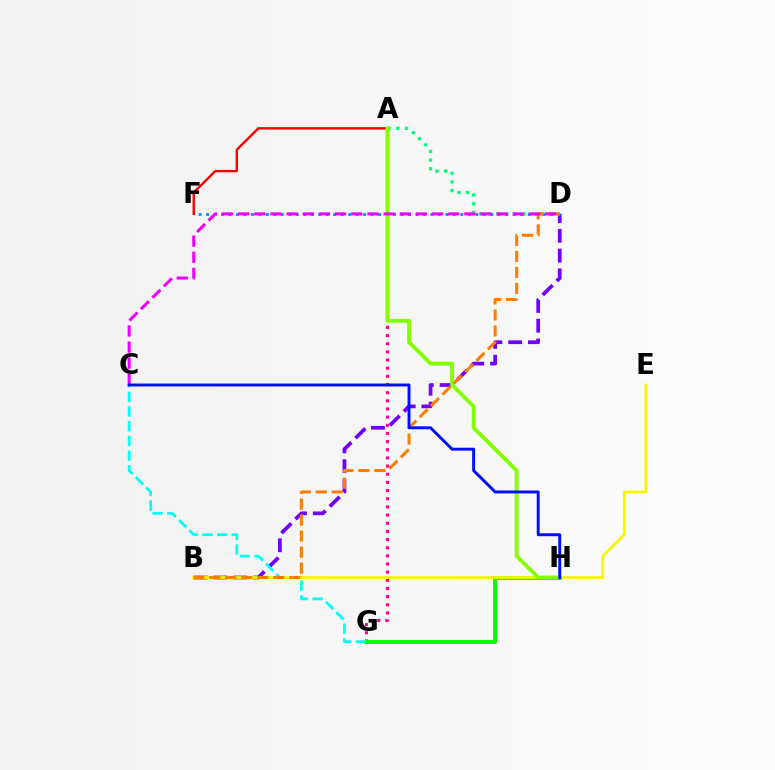{('A', 'G'): [{'color': '#ff0094', 'line_style': 'dotted', 'thickness': 2.22}], ('B', 'D'): [{'color': '#7200ff', 'line_style': 'dashed', 'thickness': 2.69}, {'color': '#ff7c00', 'line_style': 'dashed', 'thickness': 2.17}], ('G', 'H'): [{'color': '#08ff00', 'line_style': 'solid', 'thickness': 2.86}], ('A', 'D'): [{'color': '#00ff74', 'line_style': 'dotted', 'thickness': 2.35}], ('A', 'F'): [{'color': '#ff0000', 'line_style': 'solid', 'thickness': 1.73}], ('C', 'G'): [{'color': '#00fff6', 'line_style': 'dashed', 'thickness': 2.0}], ('D', 'F'): [{'color': '#008cff', 'line_style': 'dotted', 'thickness': 2.03}], ('B', 'E'): [{'color': '#fcf500', 'line_style': 'solid', 'thickness': 2.01}], ('A', 'H'): [{'color': '#84ff00', 'line_style': 'solid', 'thickness': 2.78}], ('C', 'D'): [{'color': '#ee00ff', 'line_style': 'dashed', 'thickness': 2.19}], ('C', 'H'): [{'color': '#0010ff', 'line_style': 'solid', 'thickness': 2.11}]}